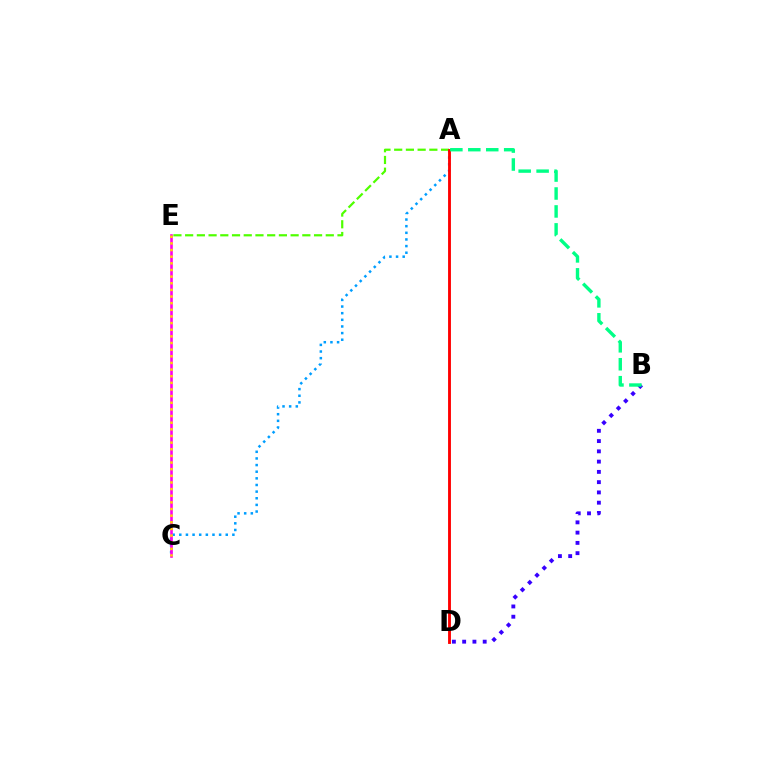{('A', 'C'): [{'color': '#009eff', 'line_style': 'dotted', 'thickness': 1.8}], ('B', 'D'): [{'color': '#3700ff', 'line_style': 'dotted', 'thickness': 2.79}], ('C', 'E'): [{'color': '#ff00ed', 'line_style': 'solid', 'thickness': 1.88}, {'color': '#ffd500', 'line_style': 'dotted', 'thickness': 1.8}], ('A', 'E'): [{'color': '#4fff00', 'line_style': 'dashed', 'thickness': 1.59}], ('A', 'D'): [{'color': '#ff0000', 'line_style': 'solid', 'thickness': 2.07}], ('A', 'B'): [{'color': '#00ff86', 'line_style': 'dashed', 'thickness': 2.44}]}